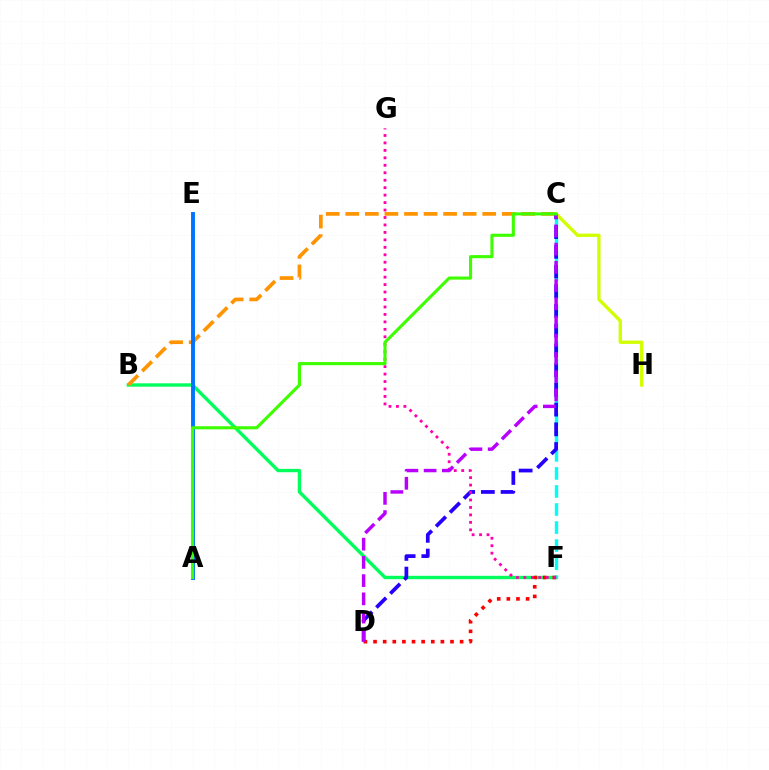{('B', 'F'): [{'color': '#00ff5c', 'line_style': 'solid', 'thickness': 2.43}], ('B', 'C'): [{'color': '#ff9400', 'line_style': 'dashed', 'thickness': 2.66}], ('C', 'F'): [{'color': '#00fff6', 'line_style': 'dashed', 'thickness': 2.45}], ('C', 'D'): [{'color': '#2500ff', 'line_style': 'dashed', 'thickness': 2.68}, {'color': '#b900ff', 'line_style': 'dashed', 'thickness': 2.48}], ('D', 'F'): [{'color': '#ff0000', 'line_style': 'dotted', 'thickness': 2.61}], ('F', 'G'): [{'color': '#ff00ac', 'line_style': 'dotted', 'thickness': 2.03}], ('C', 'H'): [{'color': '#d1ff00', 'line_style': 'solid', 'thickness': 2.39}], ('A', 'E'): [{'color': '#0074ff', 'line_style': 'solid', 'thickness': 2.81}], ('A', 'C'): [{'color': '#3dff00', 'line_style': 'solid', 'thickness': 2.24}]}